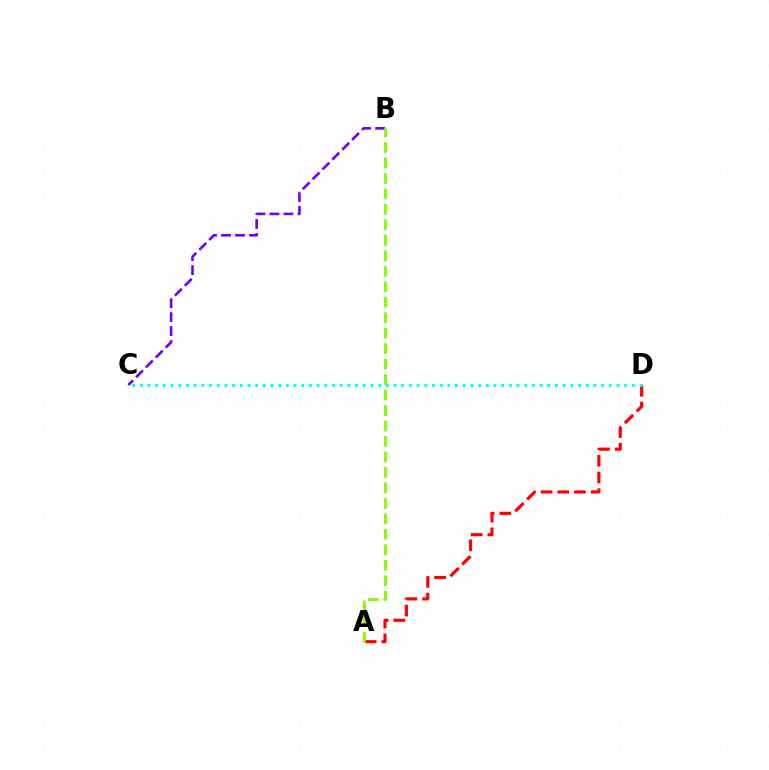{('A', 'D'): [{'color': '#ff0000', 'line_style': 'dashed', 'thickness': 2.27}], ('C', 'D'): [{'color': '#00fff6', 'line_style': 'dotted', 'thickness': 2.09}], ('B', 'C'): [{'color': '#7200ff', 'line_style': 'dashed', 'thickness': 1.9}], ('A', 'B'): [{'color': '#84ff00', 'line_style': 'dashed', 'thickness': 2.1}]}